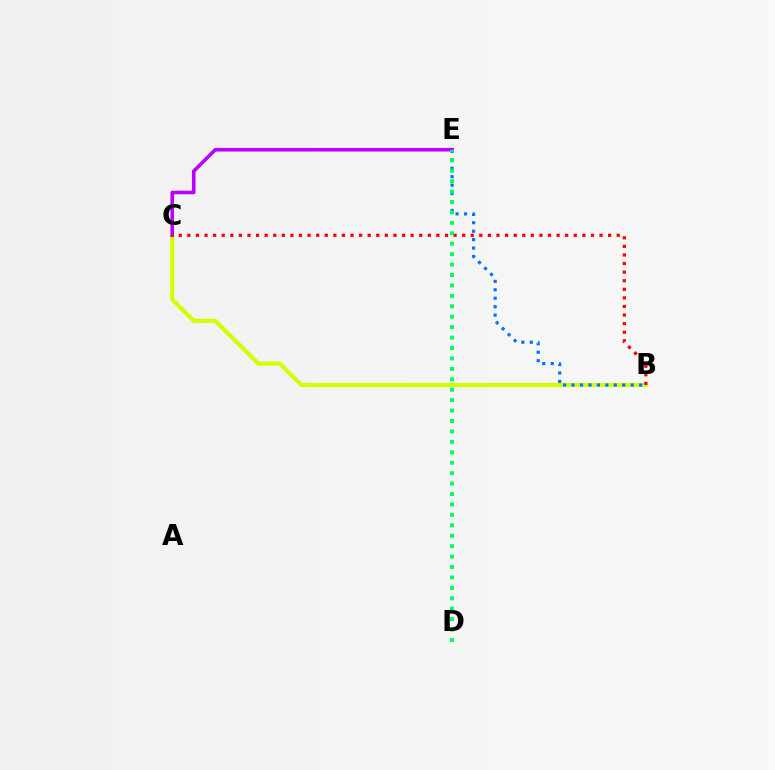{('B', 'C'): [{'color': '#d1ff00', 'line_style': 'solid', 'thickness': 3.0}, {'color': '#ff0000', 'line_style': 'dotted', 'thickness': 2.33}], ('C', 'E'): [{'color': '#b900ff', 'line_style': 'solid', 'thickness': 2.59}], ('B', 'E'): [{'color': '#0074ff', 'line_style': 'dotted', 'thickness': 2.3}], ('D', 'E'): [{'color': '#00ff5c', 'line_style': 'dotted', 'thickness': 2.83}]}